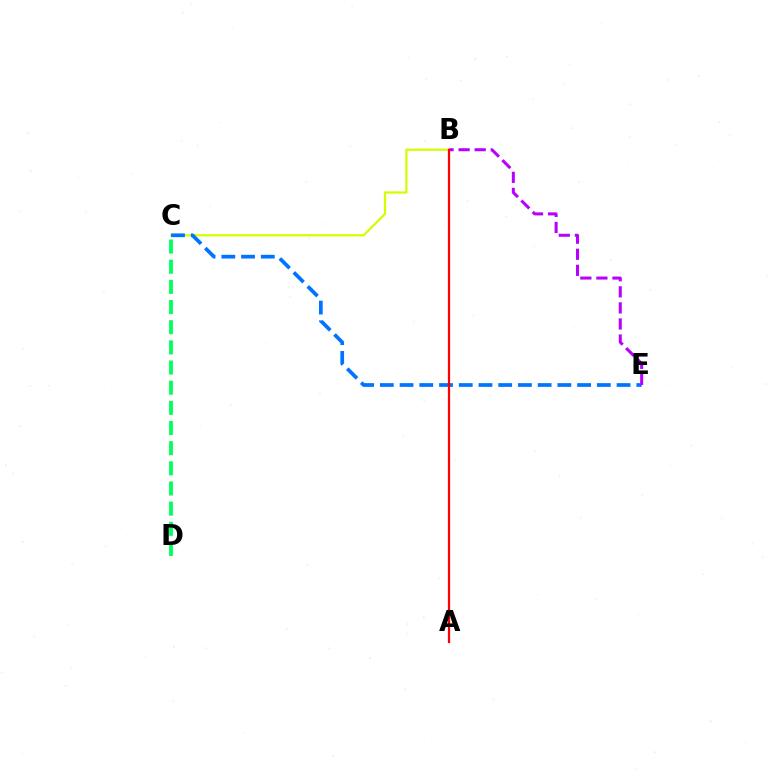{('B', 'C'): [{'color': '#d1ff00', 'line_style': 'solid', 'thickness': 1.61}], ('C', 'E'): [{'color': '#0074ff', 'line_style': 'dashed', 'thickness': 2.68}], ('C', 'D'): [{'color': '#00ff5c', 'line_style': 'dashed', 'thickness': 2.74}], ('B', 'E'): [{'color': '#b900ff', 'line_style': 'dashed', 'thickness': 2.18}], ('A', 'B'): [{'color': '#ff0000', 'line_style': 'solid', 'thickness': 1.62}]}